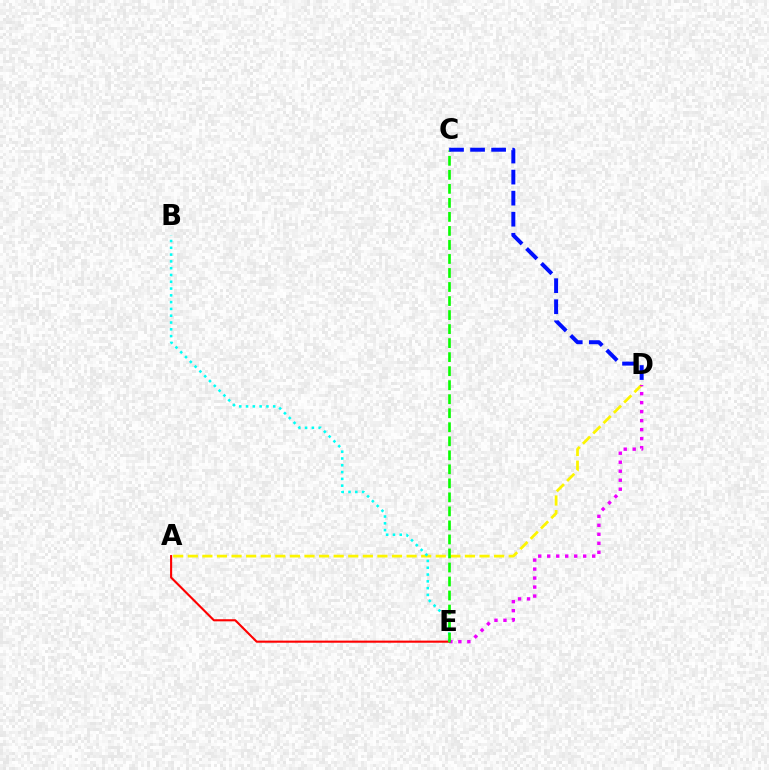{('A', 'D'): [{'color': '#fcf500', 'line_style': 'dashed', 'thickness': 1.98}], ('B', 'E'): [{'color': '#00fff6', 'line_style': 'dotted', 'thickness': 1.84}], ('D', 'E'): [{'color': '#ee00ff', 'line_style': 'dotted', 'thickness': 2.44}], ('A', 'E'): [{'color': '#ff0000', 'line_style': 'solid', 'thickness': 1.52}], ('C', 'E'): [{'color': '#08ff00', 'line_style': 'dashed', 'thickness': 1.91}], ('C', 'D'): [{'color': '#0010ff', 'line_style': 'dashed', 'thickness': 2.86}]}